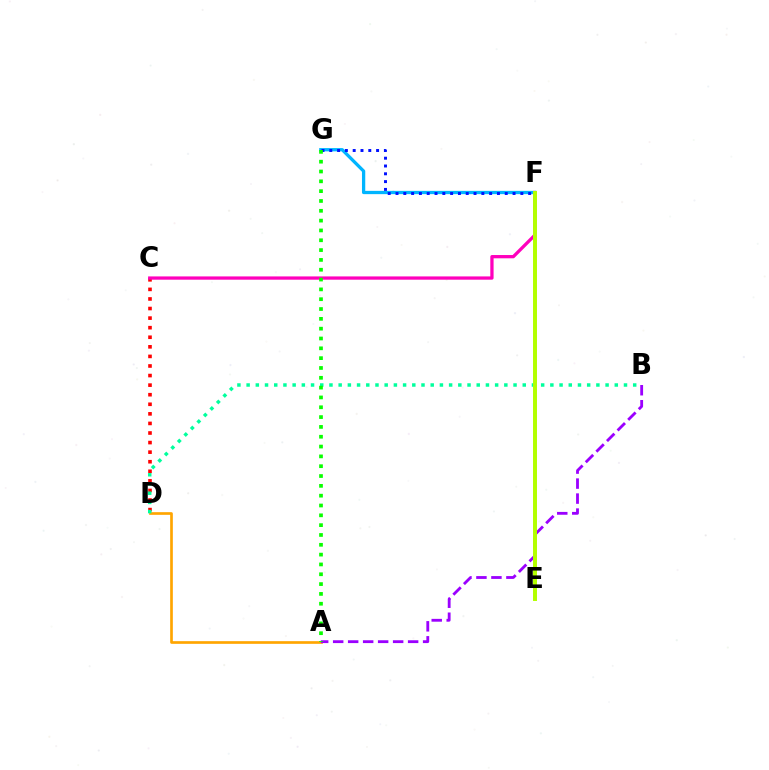{('C', 'D'): [{'color': '#ff0000', 'line_style': 'dotted', 'thickness': 2.6}], ('C', 'F'): [{'color': '#ff00bd', 'line_style': 'solid', 'thickness': 2.36}], ('A', 'D'): [{'color': '#ffa500', 'line_style': 'solid', 'thickness': 1.92}], ('A', 'B'): [{'color': '#9b00ff', 'line_style': 'dashed', 'thickness': 2.04}], ('F', 'G'): [{'color': '#00b5ff', 'line_style': 'solid', 'thickness': 2.36}, {'color': '#0010ff', 'line_style': 'dotted', 'thickness': 2.12}], ('B', 'D'): [{'color': '#00ff9d', 'line_style': 'dotted', 'thickness': 2.5}], ('E', 'F'): [{'color': '#b3ff00', 'line_style': 'solid', 'thickness': 2.85}], ('A', 'G'): [{'color': '#08ff00', 'line_style': 'dotted', 'thickness': 2.67}]}